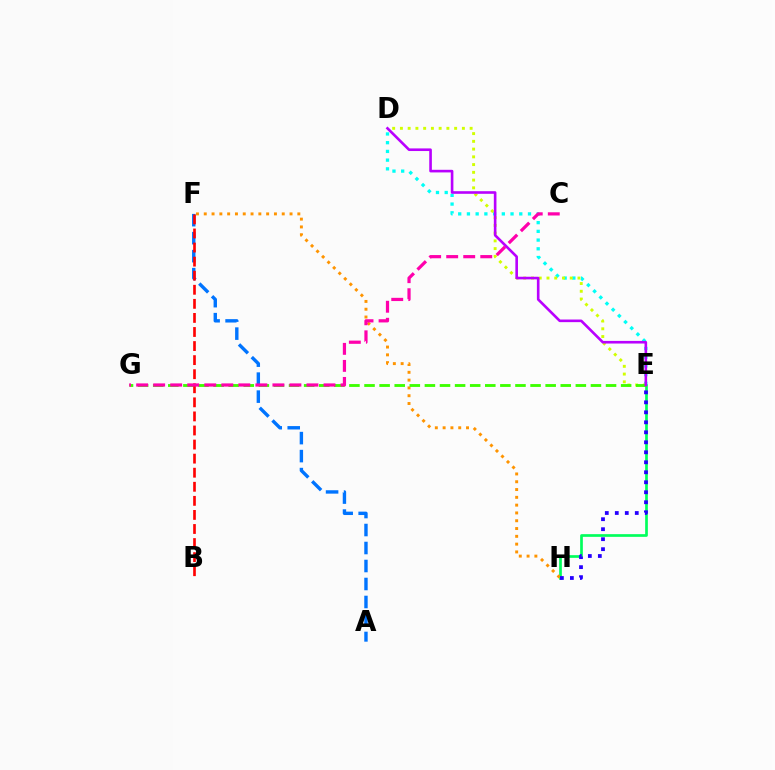{('E', 'H'): [{'color': '#00ff5c', 'line_style': 'solid', 'thickness': 1.93}, {'color': '#2500ff', 'line_style': 'dotted', 'thickness': 2.71}], ('D', 'E'): [{'color': '#00fff6', 'line_style': 'dotted', 'thickness': 2.37}, {'color': '#d1ff00', 'line_style': 'dotted', 'thickness': 2.1}, {'color': '#b900ff', 'line_style': 'solid', 'thickness': 1.89}], ('F', 'H'): [{'color': '#ff9400', 'line_style': 'dotted', 'thickness': 2.12}], ('A', 'F'): [{'color': '#0074ff', 'line_style': 'dashed', 'thickness': 2.44}], ('E', 'G'): [{'color': '#3dff00', 'line_style': 'dashed', 'thickness': 2.05}], ('B', 'F'): [{'color': '#ff0000', 'line_style': 'dashed', 'thickness': 1.91}], ('C', 'G'): [{'color': '#ff00ac', 'line_style': 'dashed', 'thickness': 2.31}]}